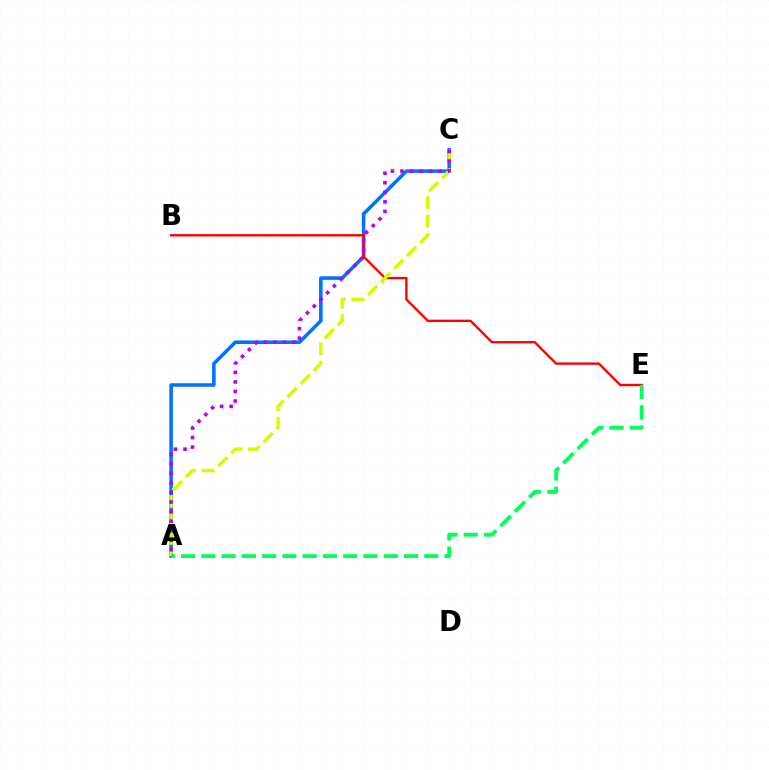{('A', 'C'): [{'color': '#0074ff', 'line_style': 'solid', 'thickness': 2.56}, {'color': '#d1ff00', 'line_style': 'dashed', 'thickness': 2.51}, {'color': '#b900ff', 'line_style': 'dotted', 'thickness': 2.59}], ('B', 'E'): [{'color': '#ff0000', 'line_style': 'solid', 'thickness': 1.69}], ('A', 'E'): [{'color': '#00ff5c', 'line_style': 'dashed', 'thickness': 2.75}]}